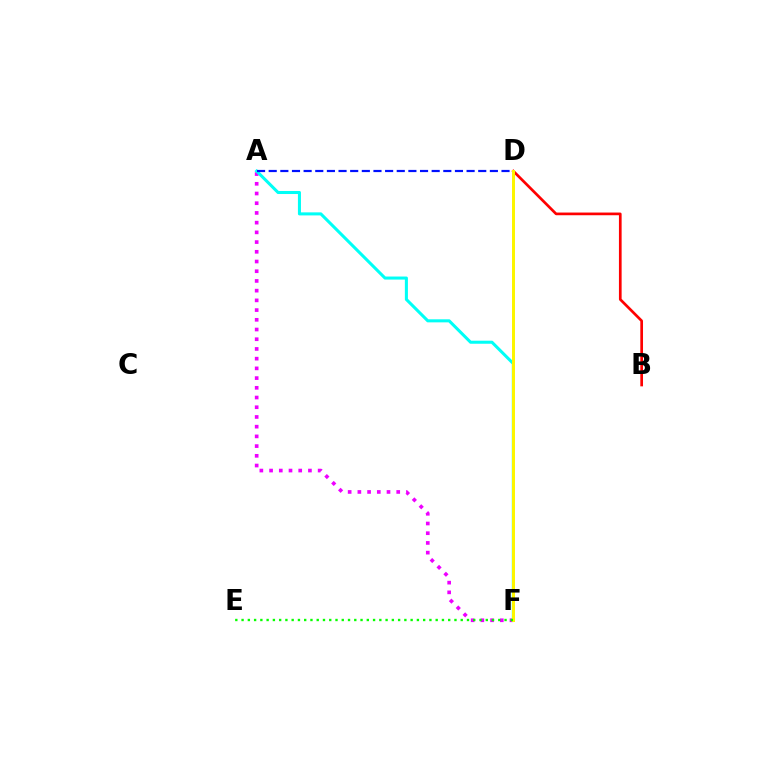{('A', 'F'): [{'color': '#ee00ff', 'line_style': 'dotted', 'thickness': 2.64}, {'color': '#00fff6', 'line_style': 'solid', 'thickness': 2.19}], ('B', 'D'): [{'color': '#ff0000', 'line_style': 'solid', 'thickness': 1.94}], ('A', 'D'): [{'color': '#0010ff', 'line_style': 'dashed', 'thickness': 1.58}], ('D', 'F'): [{'color': '#fcf500', 'line_style': 'solid', 'thickness': 2.16}], ('E', 'F'): [{'color': '#08ff00', 'line_style': 'dotted', 'thickness': 1.7}]}